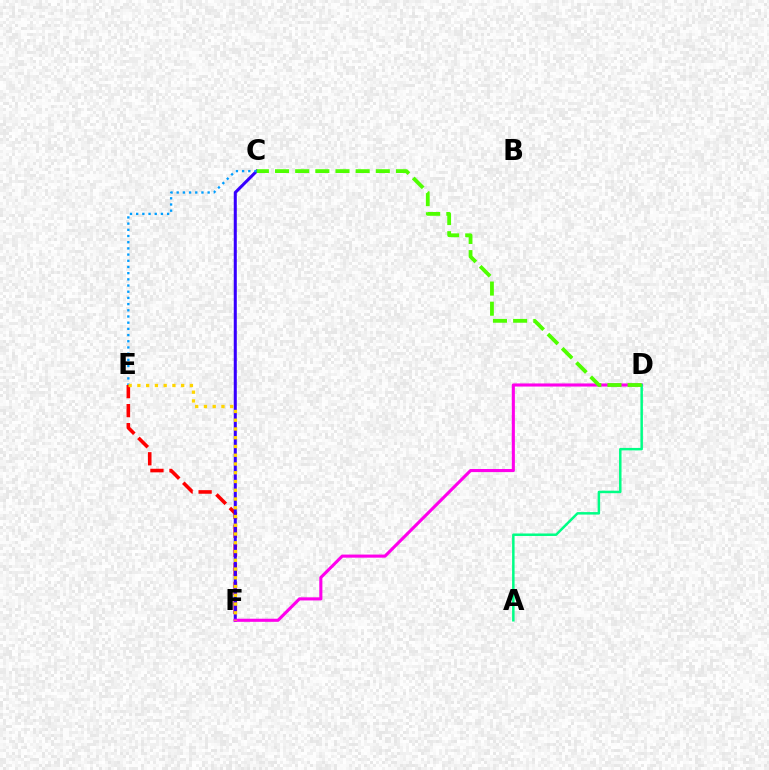{('E', 'F'): [{'color': '#ff0000', 'line_style': 'dashed', 'thickness': 2.58}, {'color': '#ffd500', 'line_style': 'dotted', 'thickness': 2.38}], ('C', 'F'): [{'color': '#3700ff', 'line_style': 'solid', 'thickness': 2.2}], ('C', 'E'): [{'color': '#009eff', 'line_style': 'dotted', 'thickness': 1.68}], ('D', 'F'): [{'color': '#ff00ed', 'line_style': 'solid', 'thickness': 2.23}], ('A', 'D'): [{'color': '#00ff86', 'line_style': 'solid', 'thickness': 1.79}], ('C', 'D'): [{'color': '#4fff00', 'line_style': 'dashed', 'thickness': 2.74}]}